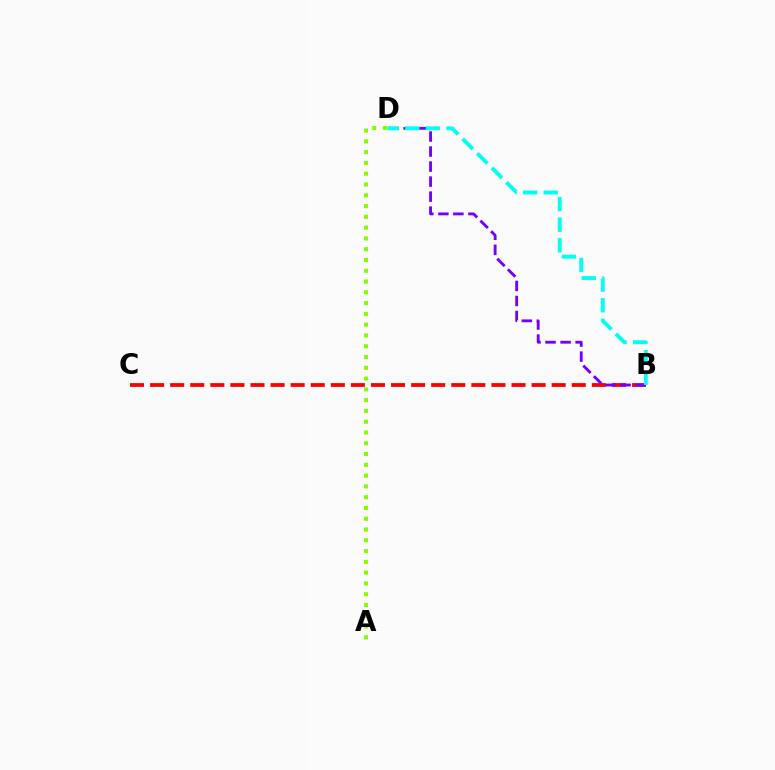{('B', 'C'): [{'color': '#ff0000', 'line_style': 'dashed', 'thickness': 2.73}], ('B', 'D'): [{'color': '#7200ff', 'line_style': 'dashed', 'thickness': 2.04}, {'color': '#00fff6', 'line_style': 'dashed', 'thickness': 2.8}], ('A', 'D'): [{'color': '#84ff00', 'line_style': 'dotted', 'thickness': 2.93}]}